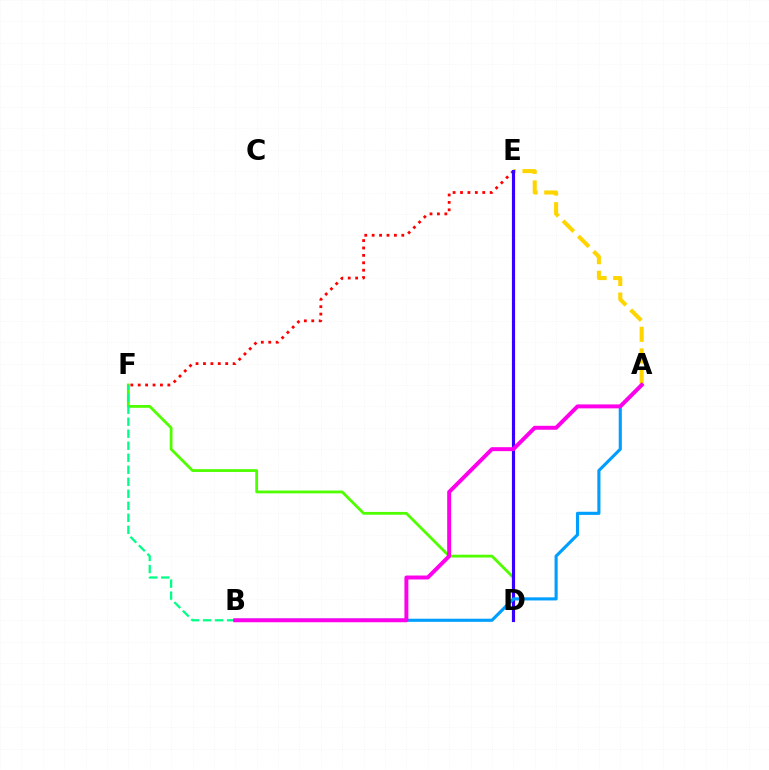{('A', 'E'): [{'color': '#ffd500', 'line_style': 'dashed', 'thickness': 2.93}], ('D', 'F'): [{'color': '#4fff00', 'line_style': 'solid', 'thickness': 2.02}], ('E', 'F'): [{'color': '#ff0000', 'line_style': 'dotted', 'thickness': 2.01}], ('D', 'E'): [{'color': '#3700ff', 'line_style': 'solid', 'thickness': 2.27}], ('B', 'F'): [{'color': '#00ff86', 'line_style': 'dashed', 'thickness': 1.63}], ('A', 'B'): [{'color': '#009eff', 'line_style': 'solid', 'thickness': 2.24}, {'color': '#ff00ed', 'line_style': 'solid', 'thickness': 2.84}]}